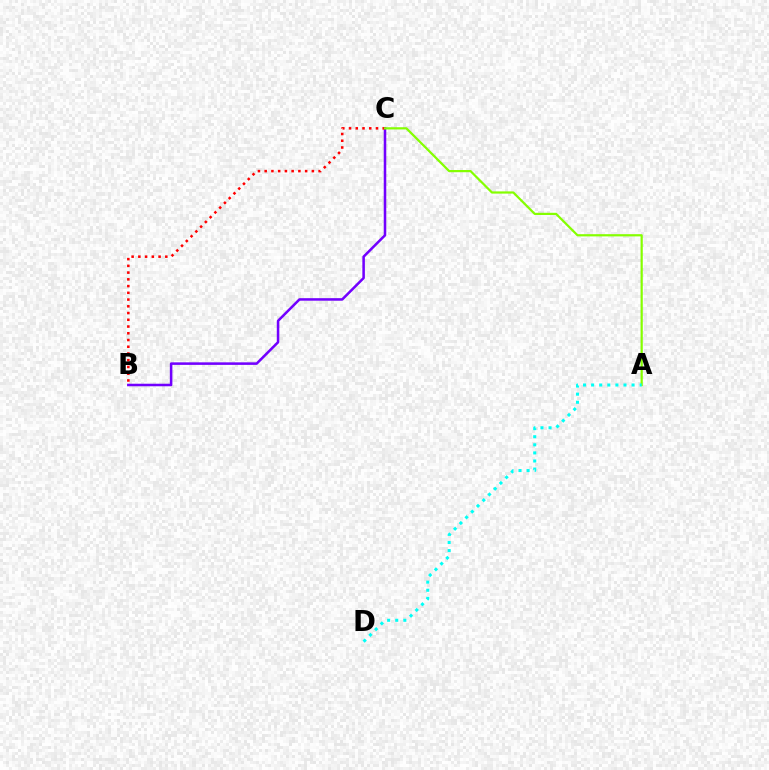{('B', 'C'): [{'color': '#7200ff', 'line_style': 'solid', 'thickness': 1.83}, {'color': '#ff0000', 'line_style': 'dotted', 'thickness': 1.83}], ('A', 'C'): [{'color': '#84ff00', 'line_style': 'solid', 'thickness': 1.59}], ('A', 'D'): [{'color': '#00fff6', 'line_style': 'dotted', 'thickness': 2.2}]}